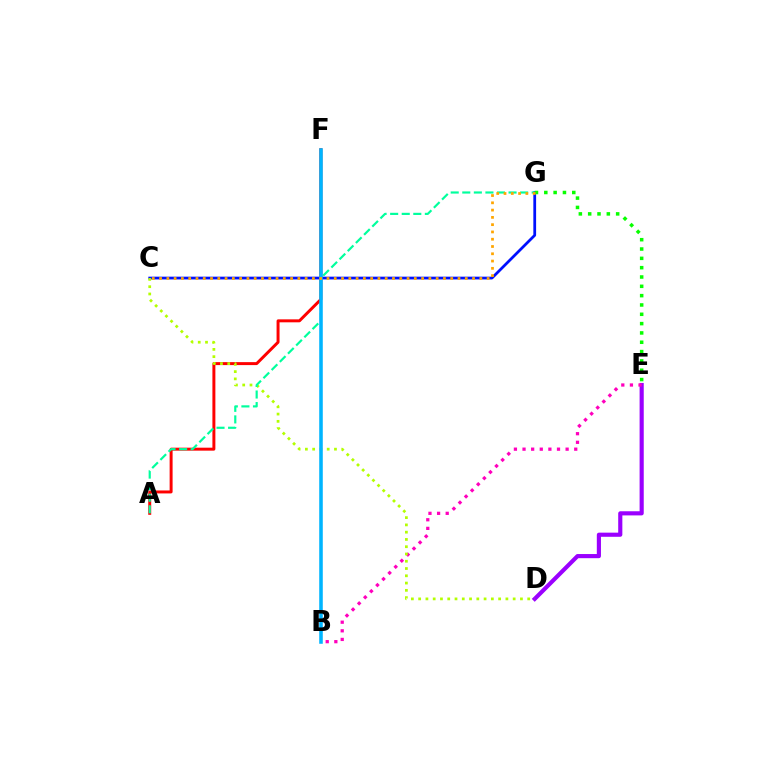{('A', 'F'): [{'color': '#ff0000', 'line_style': 'solid', 'thickness': 2.14}], ('D', 'E'): [{'color': '#9b00ff', 'line_style': 'solid', 'thickness': 2.98}], ('B', 'E'): [{'color': '#ff00bd', 'line_style': 'dotted', 'thickness': 2.34}], ('C', 'G'): [{'color': '#0010ff', 'line_style': 'solid', 'thickness': 1.99}, {'color': '#ffa500', 'line_style': 'dotted', 'thickness': 1.98}], ('C', 'D'): [{'color': '#b3ff00', 'line_style': 'dotted', 'thickness': 1.98}], ('E', 'G'): [{'color': '#08ff00', 'line_style': 'dotted', 'thickness': 2.53}], ('A', 'G'): [{'color': '#00ff9d', 'line_style': 'dashed', 'thickness': 1.57}], ('B', 'F'): [{'color': '#00b5ff', 'line_style': 'solid', 'thickness': 2.56}]}